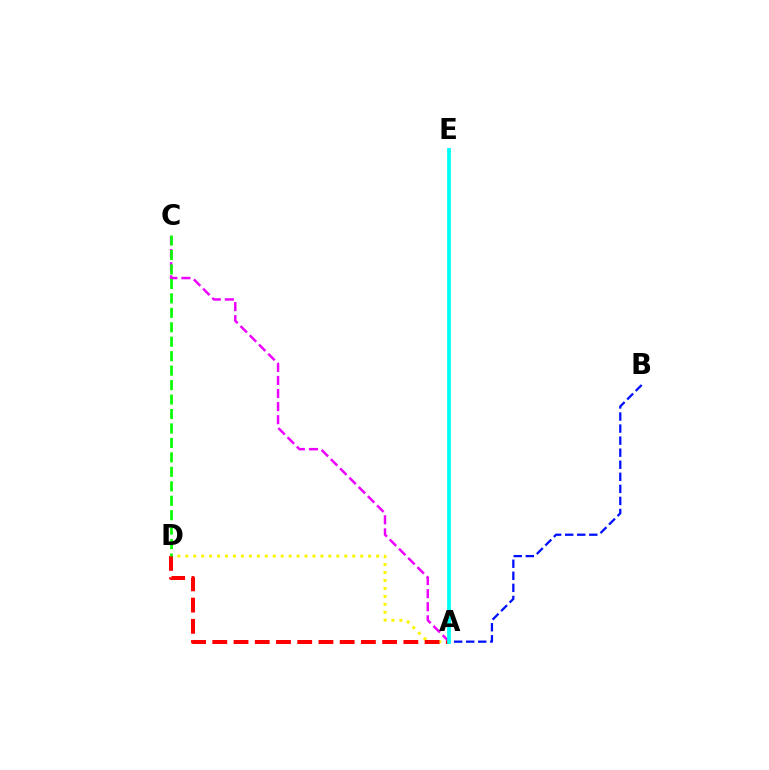{('A', 'D'): [{'color': '#fcf500', 'line_style': 'dotted', 'thickness': 2.16}, {'color': '#ff0000', 'line_style': 'dashed', 'thickness': 2.88}], ('A', 'C'): [{'color': '#ee00ff', 'line_style': 'dashed', 'thickness': 1.78}], ('A', 'B'): [{'color': '#0010ff', 'line_style': 'dashed', 'thickness': 1.64}], ('A', 'E'): [{'color': '#00fff6', 'line_style': 'solid', 'thickness': 2.72}], ('C', 'D'): [{'color': '#08ff00', 'line_style': 'dashed', 'thickness': 1.96}]}